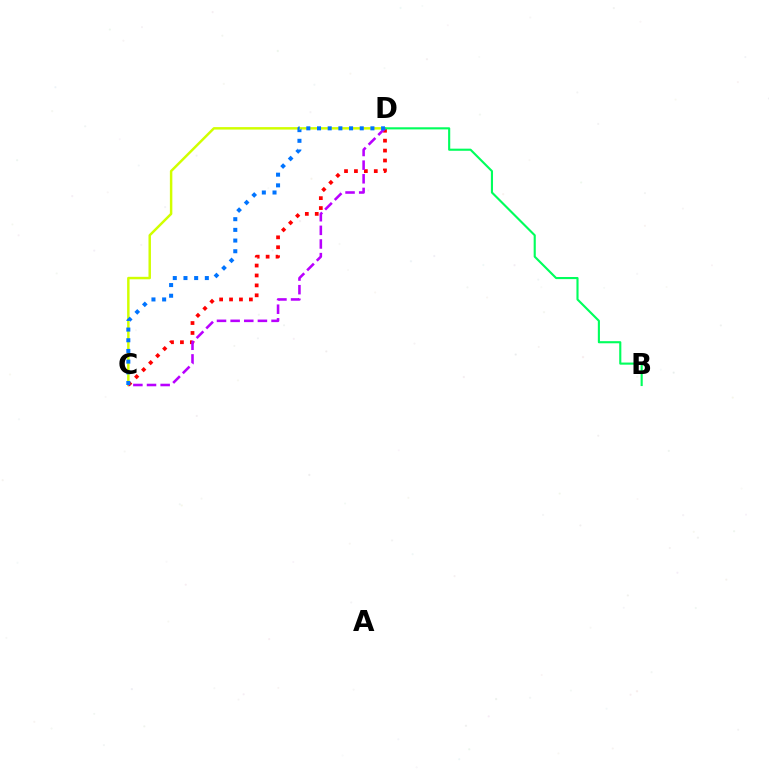{('C', 'D'): [{'color': '#d1ff00', 'line_style': 'solid', 'thickness': 1.77}, {'color': '#ff0000', 'line_style': 'dotted', 'thickness': 2.7}, {'color': '#b900ff', 'line_style': 'dashed', 'thickness': 1.85}, {'color': '#0074ff', 'line_style': 'dotted', 'thickness': 2.9}], ('B', 'D'): [{'color': '#00ff5c', 'line_style': 'solid', 'thickness': 1.53}]}